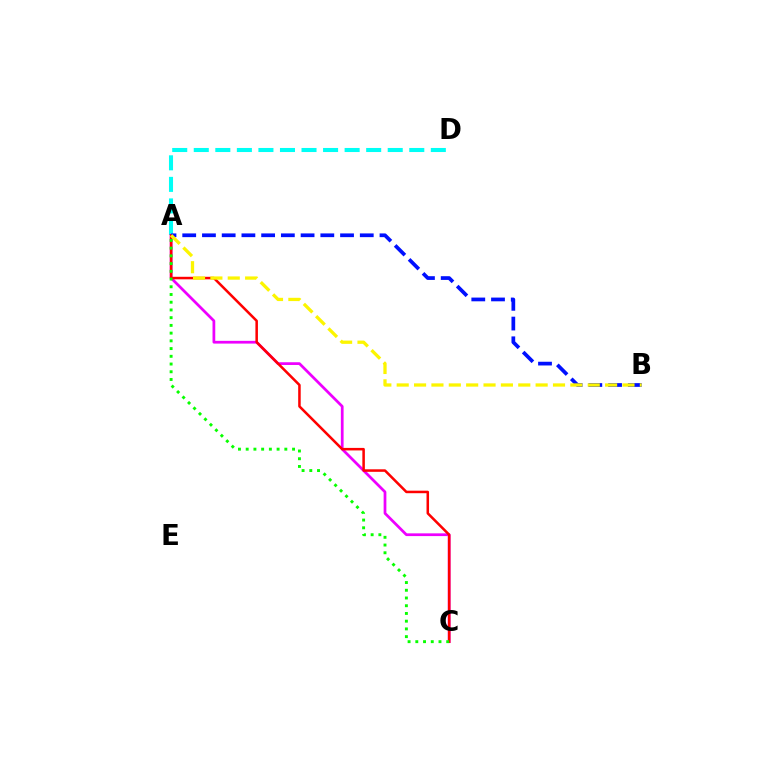{('A', 'D'): [{'color': '#00fff6', 'line_style': 'dashed', 'thickness': 2.93}], ('A', 'C'): [{'color': '#ee00ff', 'line_style': 'solid', 'thickness': 1.97}, {'color': '#ff0000', 'line_style': 'solid', 'thickness': 1.82}, {'color': '#08ff00', 'line_style': 'dotted', 'thickness': 2.1}], ('A', 'B'): [{'color': '#0010ff', 'line_style': 'dashed', 'thickness': 2.68}, {'color': '#fcf500', 'line_style': 'dashed', 'thickness': 2.36}]}